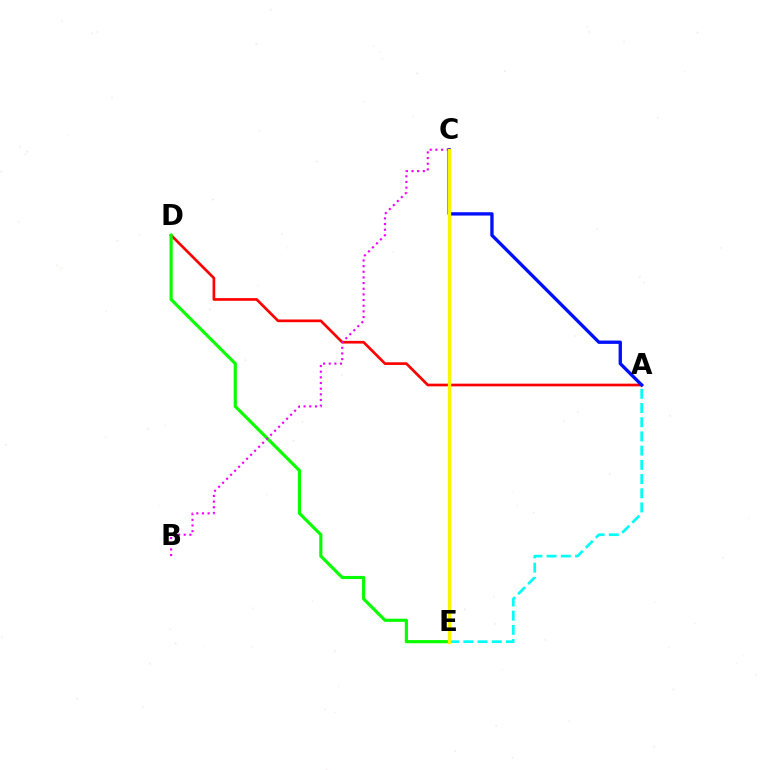{('A', 'D'): [{'color': '#ff0000', 'line_style': 'solid', 'thickness': 1.93}], ('A', 'E'): [{'color': '#00fff6', 'line_style': 'dashed', 'thickness': 1.93}], ('D', 'E'): [{'color': '#08ff00', 'line_style': 'solid', 'thickness': 2.27}], ('A', 'C'): [{'color': '#0010ff', 'line_style': 'solid', 'thickness': 2.41}], ('B', 'C'): [{'color': '#ee00ff', 'line_style': 'dotted', 'thickness': 1.54}], ('C', 'E'): [{'color': '#fcf500', 'line_style': 'solid', 'thickness': 2.38}]}